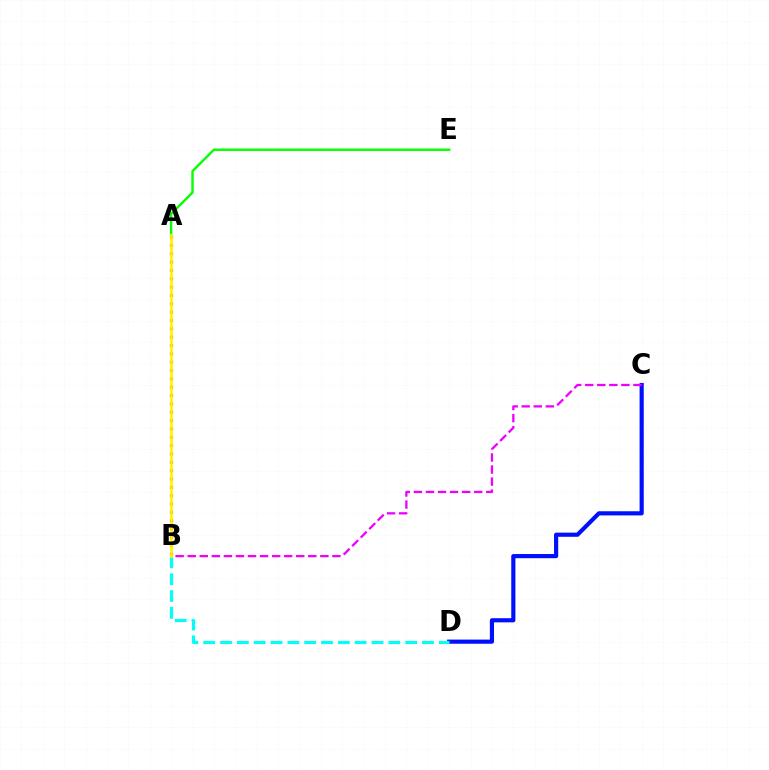{('C', 'D'): [{'color': '#0010ff', 'line_style': 'solid', 'thickness': 2.99}], ('B', 'D'): [{'color': '#00fff6', 'line_style': 'dashed', 'thickness': 2.29}], ('A', 'B'): [{'color': '#ff0000', 'line_style': 'dotted', 'thickness': 2.27}, {'color': '#fcf500', 'line_style': 'solid', 'thickness': 1.94}], ('B', 'C'): [{'color': '#ee00ff', 'line_style': 'dashed', 'thickness': 1.64}], ('A', 'E'): [{'color': '#08ff00', 'line_style': 'solid', 'thickness': 1.74}]}